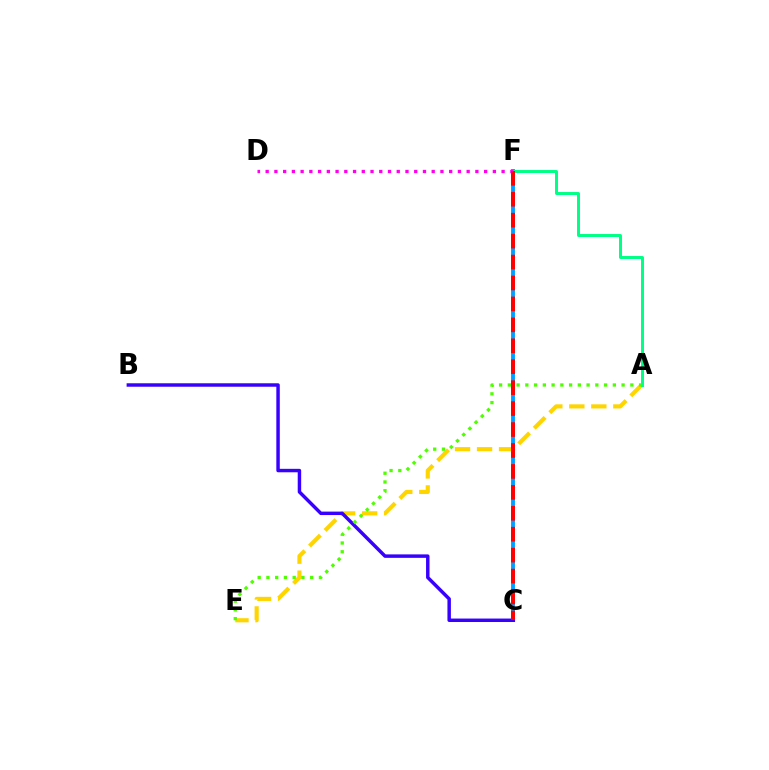{('A', 'E'): [{'color': '#ffd500', 'line_style': 'dashed', 'thickness': 2.99}, {'color': '#4fff00', 'line_style': 'dotted', 'thickness': 2.38}], ('C', 'F'): [{'color': '#009eff', 'line_style': 'solid', 'thickness': 2.78}, {'color': '#ff0000', 'line_style': 'dashed', 'thickness': 2.84}], ('A', 'F'): [{'color': '#00ff86', 'line_style': 'solid', 'thickness': 2.14}], ('D', 'F'): [{'color': '#ff00ed', 'line_style': 'dotted', 'thickness': 2.37}], ('B', 'C'): [{'color': '#3700ff', 'line_style': 'solid', 'thickness': 2.49}]}